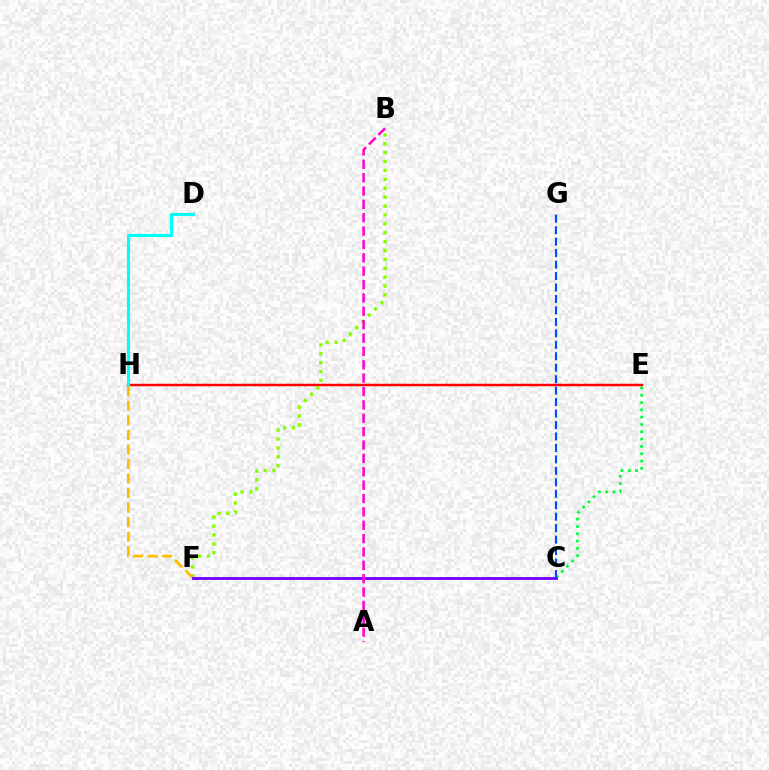{('C', 'E'): [{'color': '#00ff39', 'line_style': 'dotted', 'thickness': 1.99}], ('E', 'H'): [{'color': '#ff0000', 'line_style': 'solid', 'thickness': 1.78}], ('B', 'F'): [{'color': '#84ff00', 'line_style': 'dotted', 'thickness': 2.42}], ('D', 'H'): [{'color': '#00fff6', 'line_style': 'solid', 'thickness': 2.25}], ('F', 'H'): [{'color': '#ffbd00', 'line_style': 'dashed', 'thickness': 1.98}], ('C', 'F'): [{'color': '#7200ff', 'line_style': 'solid', 'thickness': 2.05}], ('C', 'G'): [{'color': '#004bff', 'line_style': 'dashed', 'thickness': 1.56}], ('A', 'B'): [{'color': '#ff00cf', 'line_style': 'dashed', 'thickness': 1.82}]}